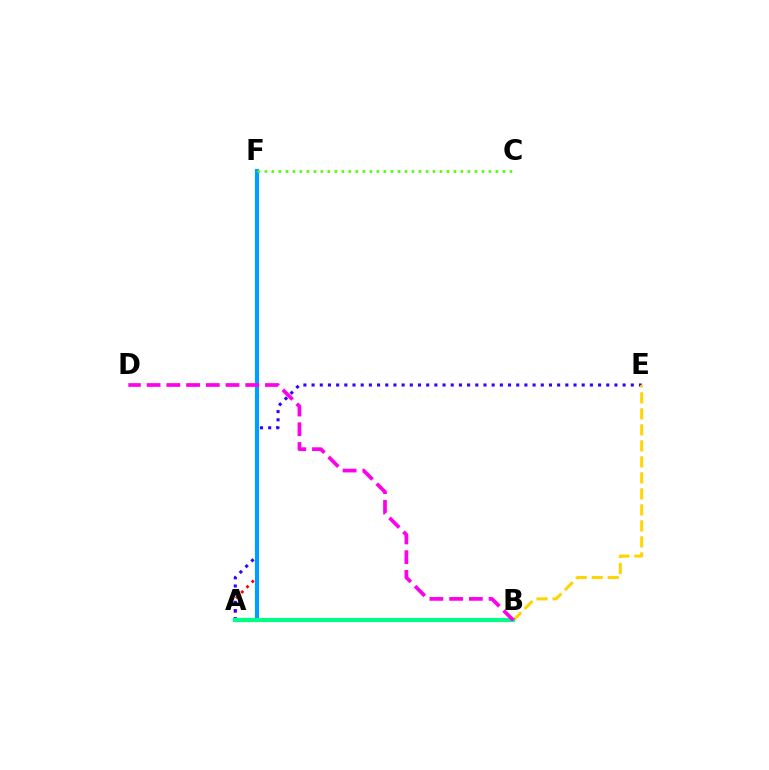{('A', 'F'): [{'color': '#ff0000', 'line_style': 'dotted', 'thickness': 2.02}, {'color': '#009eff', 'line_style': 'solid', 'thickness': 3.0}], ('A', 'E'): [{'color': '#3700ff', 'line_style': 'dotted', 'thickness': 2.22}], ('B', 'E'): [{'color': '#ffd500', 'line_style': 'dashed', 'thickness': 2.17}], ('C', 'F'): [{'color': '#4fff00', 'line_style': 'dotted', 'thickness': 1.9}], ('A', 'B'): [{'color': '#00ff86', 'line_style': 'solid', 'thickness': 2.96}], ('B', 'D'): [{'color': '#ff00ed', 'line_style': 'dashed', 'thickness': 2.68}]}